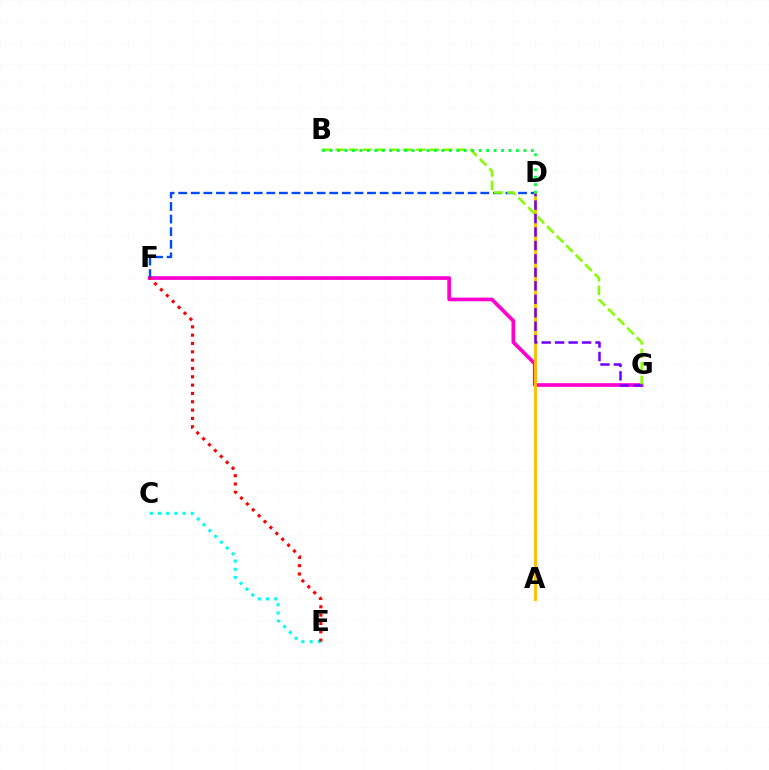{('F', 'G'): [{'color': '#ff00cf', 'line_style': 'solid', 'thickness': 2.66}], ('D', 'F'): [{'color': '#004bff', 'line_style': 'dashed', 'thickness': 1.71}], ('C', 'E'): [{'color': '#00fff6', 'line_style': 'dotted', 'thickness': 2.23}], ('E', 'F'): [{'color': '#ff0000', 'line_style': 'dotted', 'thickness': 2.26}], ('A', 'D'): [{'color': '#ffbd00', 'line_style': 'solid', 'thickness': 2.07}], ('B', 'G'): [{'color': '#84ff00', 'line_style': 'dashed', 'thickness': 1.83}], ('D', 'G'): [{'color': '#7200ff', 'line_style': 'dashed', 'thickness': 1.83}], ('B', 'D'): [{'color': '#00ff39', 'line_style': 'dotted', 'thickness': 2.03}]}